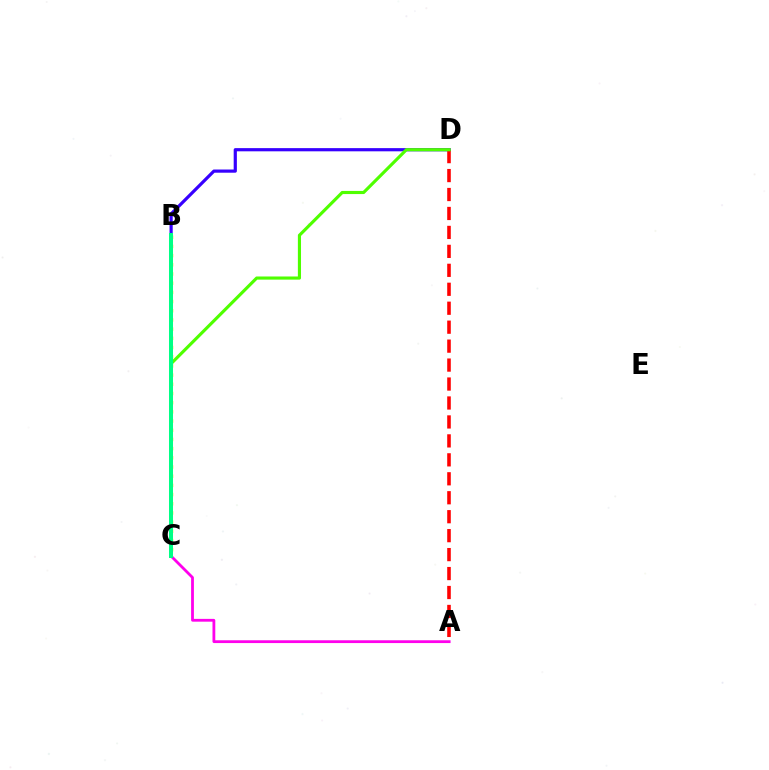{('B', 'C'): [{'color': '#ffd500', 'line_style': 'dotted', 'thickness': 2.5}, {'color': '#009eff', 'line_style': 'dotted', 'thickness': 2.83}, {'color': '#00ff86', 'line_style': 'solid', 'thickness': 2.89}], ('B', 'D'): [{'color': '#3700ff', 'line_style': 'solid', 'thickness': 2.3}], ('A', 'D'): [{'color': '#ff0000', 'line_style': 'dashed', 'thickness': 2.57}], ('A', 'C'): [{'color': '#ff00ed', 'line_style': 'solid', 'thickness': 2.01}], ('C', 'D'): [{'color': '#4fff00', 'line_style': 'solid', 'thickness': 2.26}]}